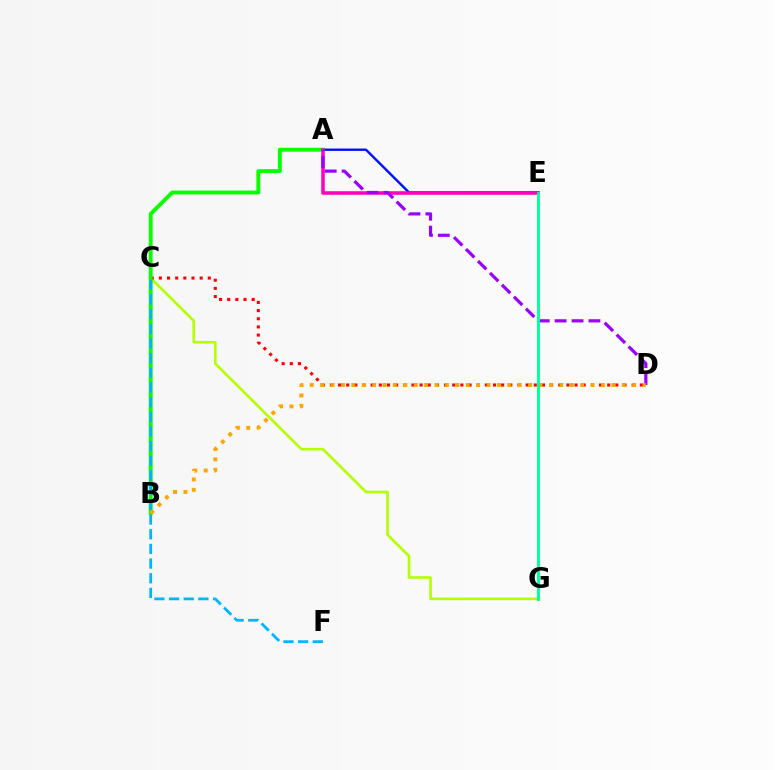{('C', 'G'): [{'color': '#b3ff00', 'line_style': 'solid', 'thickness': 1.89}], ('A', 'E'): [{'color': '#0010ff', 'line_style': 'solid', 'thickness': 1.72}, {'color': '#ff00bd', 'line_style': 'solid', 'thickness': 2.55}], ('C', 'D'): [{'color': '#ff0000', 'line_style': 'dotted', 'thickness': 2.22}], ('A', 'B'): [{'color': '#08ff00', 'line_style': 'solid', 'thickness': 2.79}], ('A', 'D'): [{'color': '#9b00ff', 'line_style': 'dashed', 'thickness': 2.3}], ('B', 'D'): [{'color': '#ffa500', 'line_style': 'dotted', 'thickness': 2.83}], ('C', 'F'): [{'color': '#00b5ff', 'line_style': 'dashed', 'thickness': 1.99}], ('E', 'G'): [{'color': '#00ff9d', 'line_style': 'solid', 'thickness': 2.07}]}